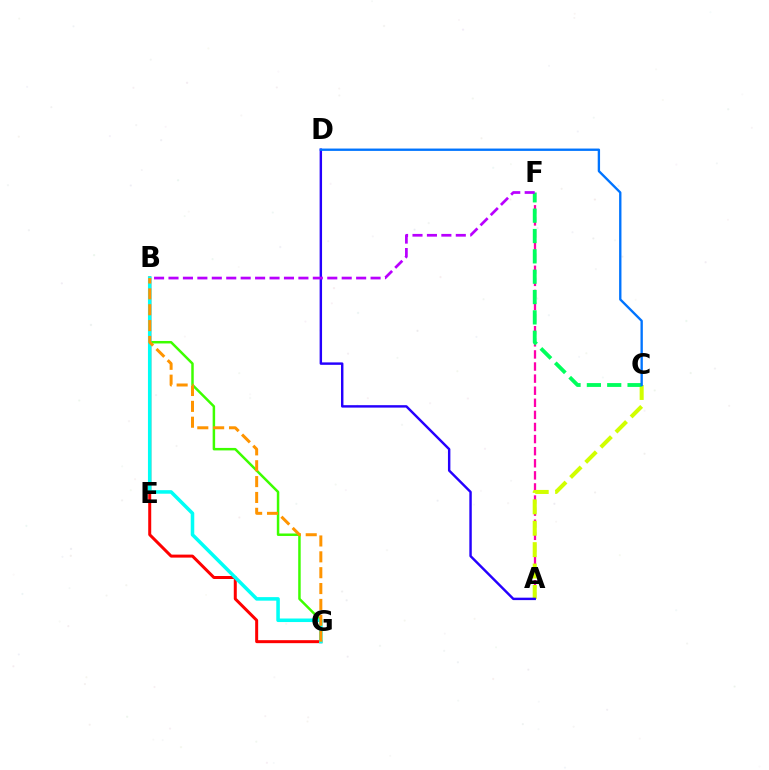{('A', 'F'): [{'color': '#ff00ac', 'line_style': 'dashed', 'thickness': 1.64}], ('A', 'C'): [{'color': '#d1ff00', 'line_style': 'dashed', 'thickness': 2.91}], ('B', 'G'): [{'color': '#ff0000', 'line_style': 'solid', 'thickness': 2.16}, {'color': '#3dff00', 'line_style': 'solid', 'thickness': 1.79}, {'color': '#00fff6', 'line_style': 'solid', 'thickness': 2.55}, {'color': '#ff9400', 'line_style': 'dashed', 'thickness': 2.15}], ('C', 'F'): [{'color': '#00ff5c', 'line_style': 'dashed', 'thickness': 2.76}], ('A', 'D'): [{'color': '#2500ff', 'line_style': 'solid', 'thickness': 1.75}], ('B', 'F'): [{'color': '#b900ff', 'line_style': 'dashed', 'thickness': 1.96}], ('C', 'D'): [{'color': '#0074ff', 'line_style': 'solid', 'thickness': 1.69}]}